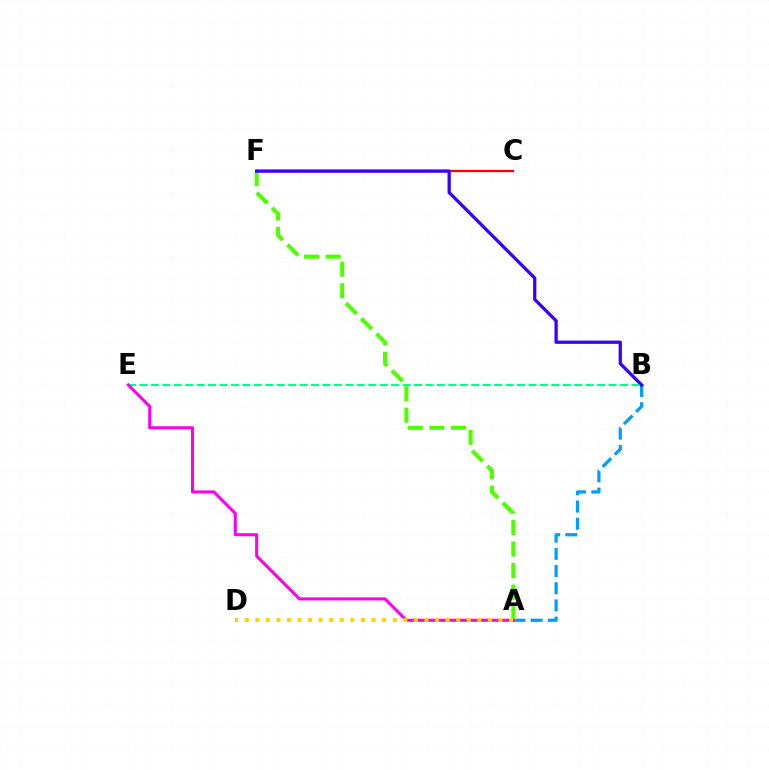{('C', 'F'): [{'color': '#ff0000', 'line_style': 'solid', 'thickness': 1.67}], ('A', 'B'): [{'color': '#009eff', 'line_style': 'dashed', 'thickness': 2.33}], ('A', 'F'): [{'color': '#4fff00', 'line_style': 'dashed', 'thickness': 2.93}], ('B', 'F'): [{'color': '#3700ff', 'line_style': 'solid', 'thickness': 2.36}], ('B', 'E'): [{'color': '#00ff86', 'line_style': 'dashed', 'thickness': 1.55}], ('A', 'E'): [{'color': '#ff00ed', 'line_style': 'solid', 'thickness': 2.2}], ('A', 'D'): [{'color': '#ffd500', 'line_style': 'dotted', 'thickness': 2.87}]}